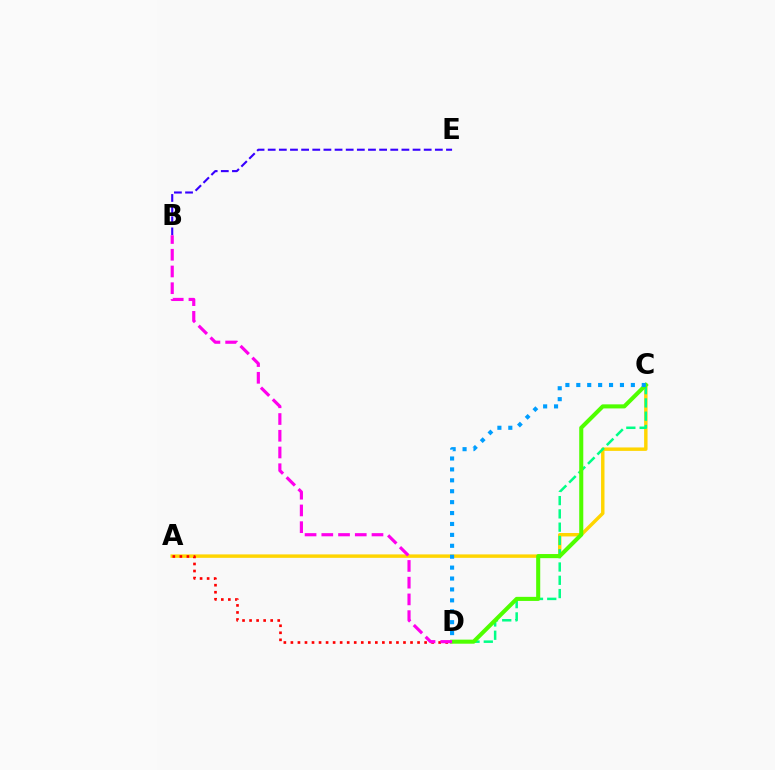{('A', 'C'): [{'color': '#ffd500', 'line_style': 'solid', 'thickness': 2.48}], ('A', 'D'): [{'color': '#ff0000', 'line_style': 'dotted', 'thickness': 1.91}], ('C', 'D'): [{'color': '#00ff86', 'line_style': 'dashed', 'thickness': 1.8}, {'color': '#4fff00', 'line_style': 'solid', 'thickness': 2.93}, {'color': '#009eff', 'line_style': 'dotted', 'thickness': 2.96}], ('B', 'E'): [{'color': '#3700ff', 'line_style': 'dashed', 'thickness': 1.51}], ('B', 'D'): [{'color': '#ff00ed', 'line_style': 'dashed', 'thickness': 2.27}]}